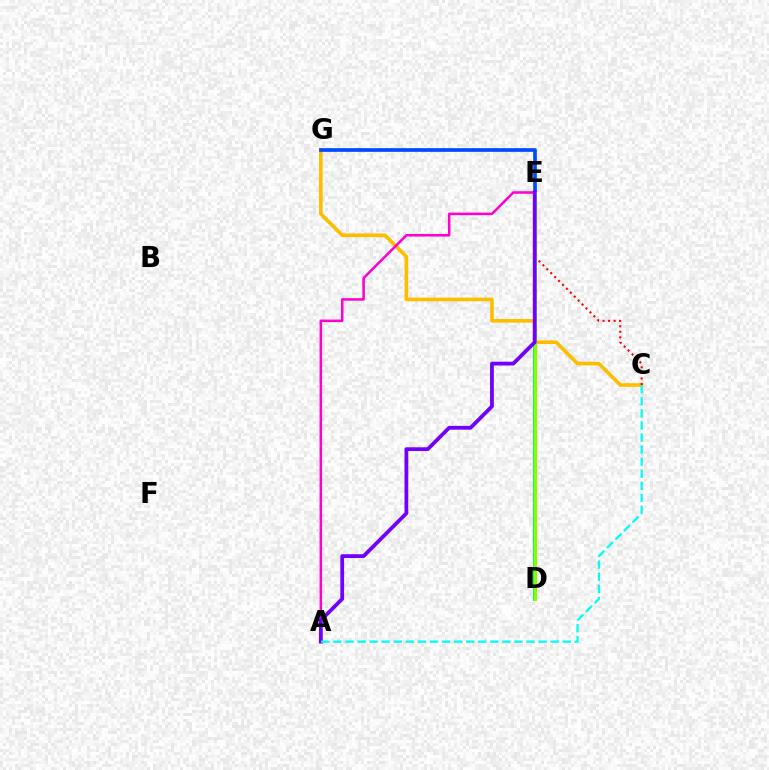{('C', 'G'): [{'color': '#ffbd00', 'line_style': 'solid', 'thickness': 2.61}], ('D', 'E'): [{'color': '#00ff39', 'line_style': 'solid', 'thickness': 2.79}, {'color': '#84ff00', 'line_style': 'solid', 'thickness': 2.19}], ('C', 'E'): [{'color': '#ff0000', 'line_style': 'dotted', 'thickness': 1.51}], ('A', 'E'): [{'color': '#ff00cf', 'line_style': 'solid', 'thickness': 1.83}, {'color': '#7200ff', 'line_style': 'solid', 'thickness': 2.73}], ('E', 'G'): [{'color': '#004bff', 'line_style': 'solid', 'thickness': 2.65}], ('A', 'C'): [{'color': '#00fff6', 'line_style': 'dashed', 'thickness': 1.64}]}